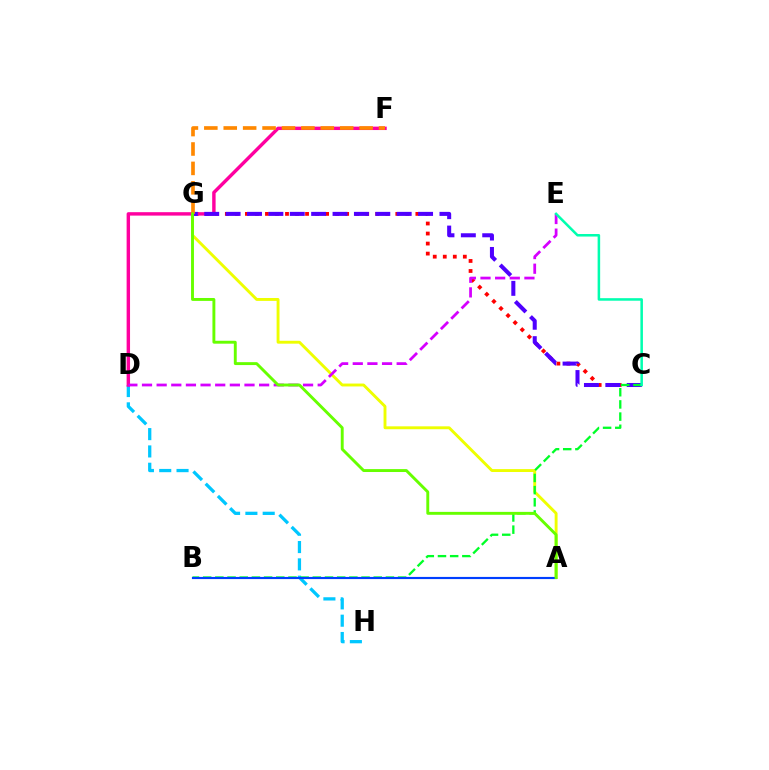{('D', 'H'): [{'color': '#00c7ff', 'line_style': 'dashed', 'thickness': 2.35}], ('C', 'G'): [{'color': '#ff0000', 'line_style': 'dotted', 'thickness': 2.72}, {'color': '#4f00ff', 'line_style': 'dashed', 'thickness': 2.91}], ('A', 'G'): [{'color': '#eeff00', 'line_style': 'solid', 'thickness': 2.09}, {'color': '#66ff00', 'line_style': 'solid', 'thickness': 2.09}], ('D', 'F'): [{'color': '#ff00a0', 'line_style': 'solid', 'thickness': 2.46}], ('B', 'C'): [{'color': '#00ff27', 'line_style': 'dashed', 'thickness': 1.66}], ('A', 'B'): [{'color': '#003fff', 'line_style': 'solid', 'thickness': 1.55}], ('D', 'E'): [{'color': '#d600ff', 'line_style': 'dashed', 'thickness': 1.99}], ('F', 'G'): [{'color': '#ff8800', 'line_style': 'dashed', 'thickness': 2.64}], ('C', 'E'): [{'color': '#00ffaf', 'line_style': 'solid', 'thickness': 1.83}]}